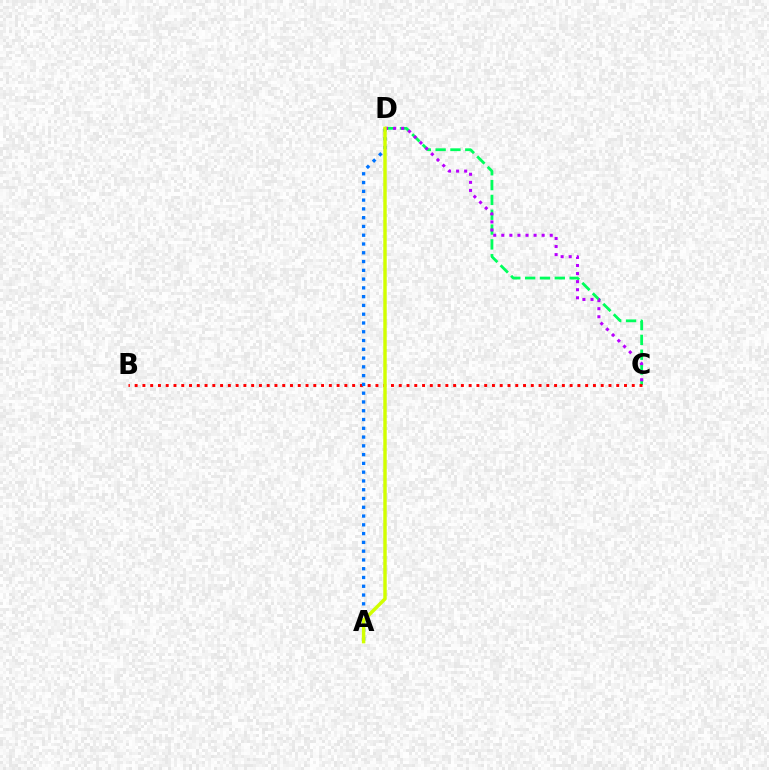{('C', 'D'): [{'color': '#00ff5c', 'line_style': 'dashed', 'thickness': 2.01}, {'color': '#b900ff', 'line_style': 'dotted', 'thickness': 2.19}], ('B', 'C'): [{'color': '#ff0000', 'line_style': 'dotted', 'thickness': 2.11}], ('A', 'D'): [{'color': '#0074ff', 'line_style': 'dotted', 'thickness': 2.38}, {'color': '#d1ff00', 'line_style': 'solid', 'thickness': 2.47}]}